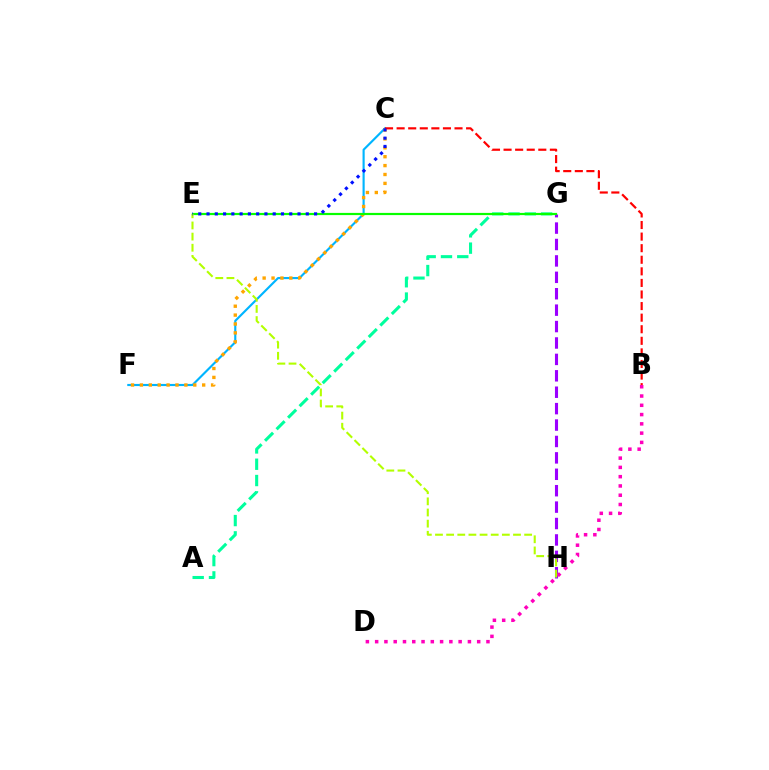{('G', 'H'): [{'color': '#9b00ff', 'line_style': 'dashed', 'thickness': 2.23}], ('A', 'G'): [{'color': '#00ff9d', 'line_style': 'dashed', 'thickness': 2.21}], ('B', 'D'): [{'color': '#ff00bd', 'line_style': 'dotted', 'thickness': 2.52}], ('C', 'F'): [{'color': '#00b5ff', 'line_style': 'solid', 'thickness': 1.54}, {'color': '#ffa500', 'line_style': 'dotted', 'thickness': 2.42}], ('E', 'G'): [{'color': '#08ff00', 'line_style': 'solid', 'thickness': 1.58}], ('B', 'C'): [{'color': '#ff0000', 'line_style': 'dashed', 'thickness': 1.57}], ('E', 'H'): [{'color': '#b3ff00', 'line_style': 'dashed', 'thickness': 1.51}], ('C', 'E'): [{'color': '#0010ff', 'line_style': 'dotted', 'thickness': 2.25}]}